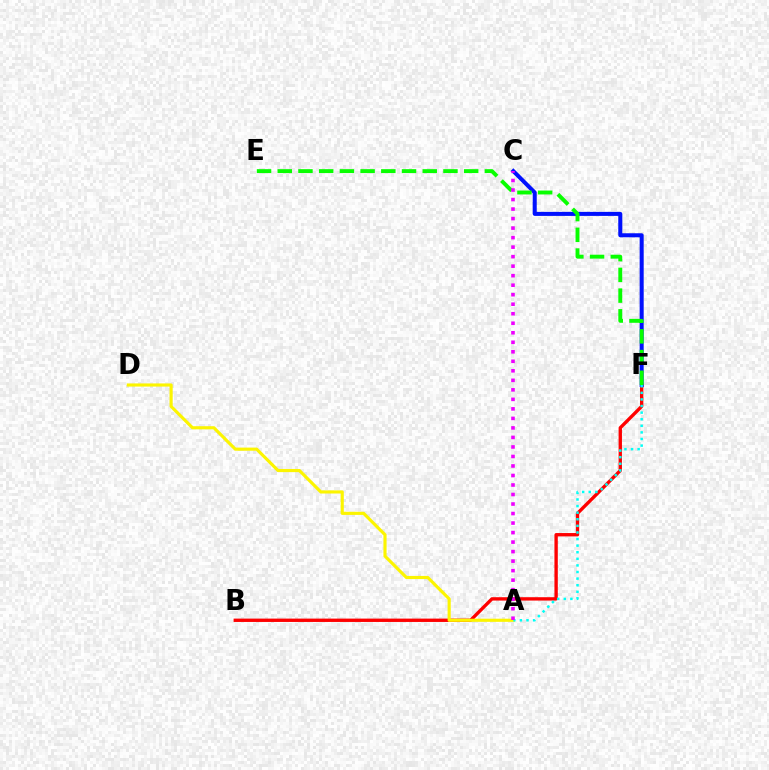{('B', 'F'): [{'color': '#ff0000', 'line_style': 'solid', 'thickness': 2.41}], ('A', 'D'): [{'color': '#fcf500', 'line_style': 'solid', 'thickness': 2.26}], ('C', 'F'): [{'color': '#0010ff', 'line_style': 'solid', 'thickness': 2.9}], ('A', 'F'): [{'color': '#00fff6', 'line_style': 'dotted', 'thickness': 1.79}], ('E', 'F'): [{'color': '#08ff00', 'line_style': 'dashed', 'thickness': 2.81}], ('A', 'C'): [{'color': '#ee00ff', 'line_style': 'dotted', 'thickness': 2.59}]}